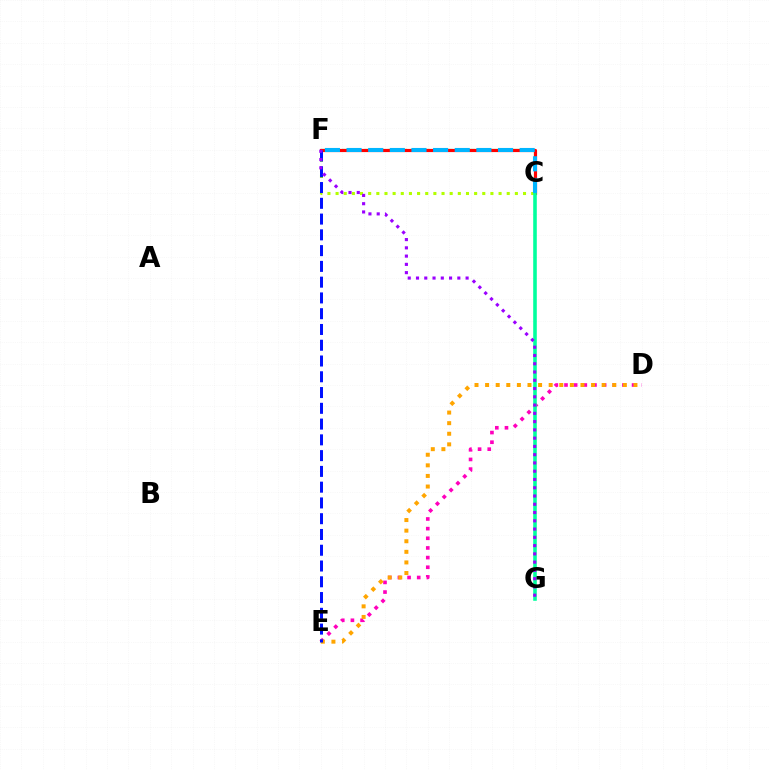{('C', 'F'): [{'color': '#08ff00', 'line_style': 'dashed', 'thickness': 1.55}, {'color': '#ff0000', 'line_style': 'solid', 'thickness': 2.28}, {'color': '#b3ff00', 'line_style': 'dotted', 'thickness': 2.21}, {'color': '#00b5ff', 'line_style': 'dashed', 'thickness': 2.94}], ('D', 'E'): [{'color': '#ff00bd', 'line_style': 'dotted', 'thickness': 2.62}, {'color': '#ffa500', 'line_style': 'dotted', 'thickness': 2.88}], ('C', 'G'): [{'color': '#00ff9d', 'line_style': 'solid', 'thickness': 2.58}], ('E', 'F'): [{'color': '#0010ff', 'line_style': 'dashed', 'thickness': 2.14}], ('F', 'G'): [{'color': '#9b00ff', 'line_style': 'dotted', 'thickness': 2.25}]}